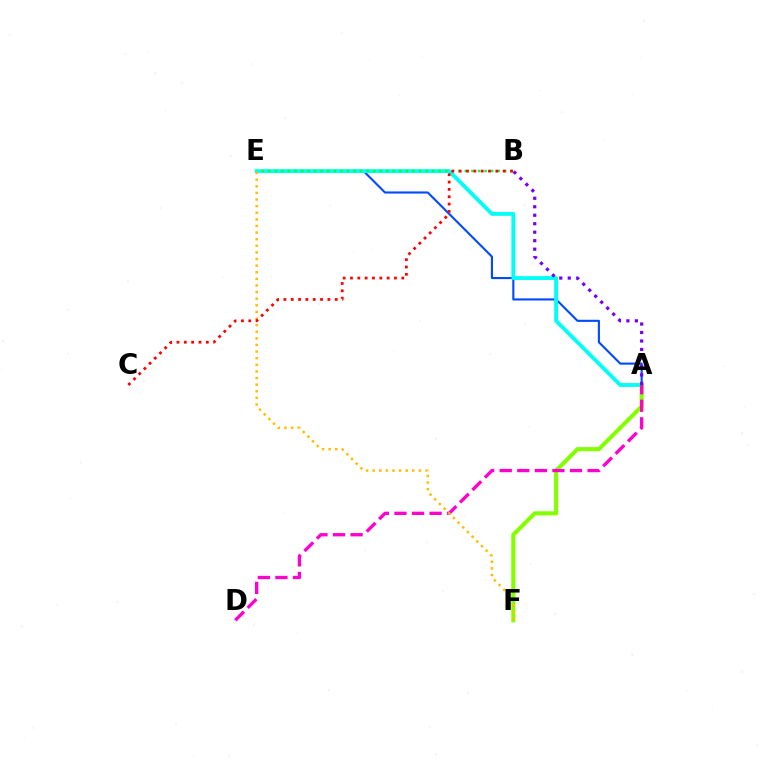{('A', 'E'): [{'color': '#004bff', 'line_style': 'solid', 'thickness': 1.52}, {'color': '#00fff6', 'line_style': 'solid', 'thickness': 2.78}], ('A', 'F'): [{'color': '#84ff00', 'line_style': 'solid', 'thickness': 2.96}], ('A', 'D'): [{'color': '#ff00cf', 'line_style': 'dashed', 'thickness': 2.39}], ('E', 'F'): [{'color': '#ffbd00', 'line_style': 'dotted', 'thickness': 1.8}], ('A', 'B'): [{'color': '#7200ff', 'line_style': 'dotted', 'thickness': 2.3}], ('B', 'E'): [{'color': '#00ff39', 'line_style': 'dotted', 'thickness': 1.78}], ('B', 'C'): [{'color': '#ff0000', 'line_style': 'dotted', 'thickness': 1.99}]}